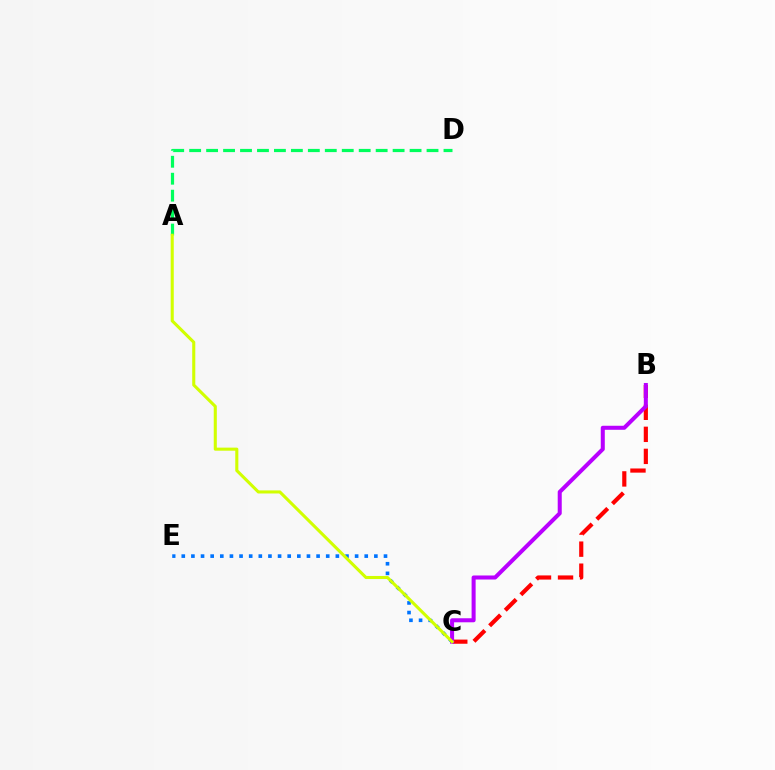{('C', 'E'): [{'color': '#0074ff', 'line_style': 'dotted', 'thickness': 2.62}], ('B', 'C'): [{'color': '#ff0000', 'line_style': 'dashed', 'thickness': 2.99}, {'color': '#b900ff', 'line_style': 'solid', 'thickness': 2.9}], ('A', 'D'): [{'color': '#00ff5c', 'line_style': 'dashed', 'thickness': 2.3}], ('A', 'C'): [{'color': '#d1ff00', 'line_style': 'solid', 'thickness': 2.22}]}